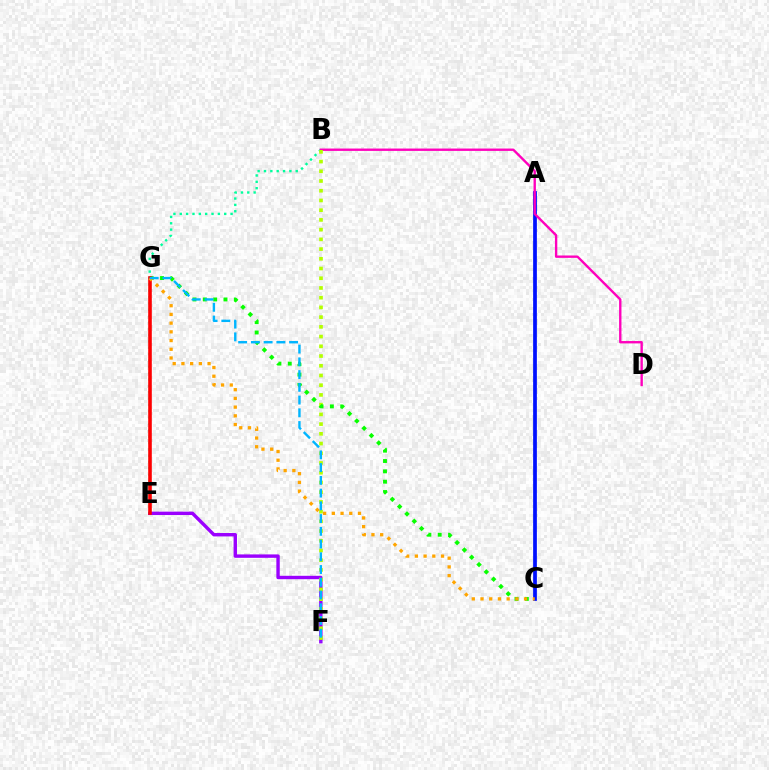{('E', 'F'): [{'color': '#9b00ff', 'line_style': 'solid', 'thickness': 2.45}], ('A', 'C'): [{'color': '#0010ff', 'line_style': 'solid', 'thickness': 2.69}], ('B', 'E'): [{'color': '#00ff9d', 'line_style': 'dotted', 'thickness': 1.73}], ('B', 'D'): [{'color': '#ff00bd', 'line_style': 'solid', 'thickness': 1.71}], ('B', 'F'): [{'color': '#b3ff00', 'line_style': 'dotted', 'thickness': 2.64}], ('C', 'G'): [{'color': '#08ff00', 'line_style': 'dotted', 'thickness': 2.81}, {'color': '#ffa500', 'line_style': 'dotted', 'thickness': 2.37}], ('E', 'G'): [{'color': '#ff0000', 'line_style': 'solid', 'thickness': 2.59}], ('F', 'G'): [{'color': '#00b5ff', 'line_style': 'dashed', 'thickness': 1.73}]}